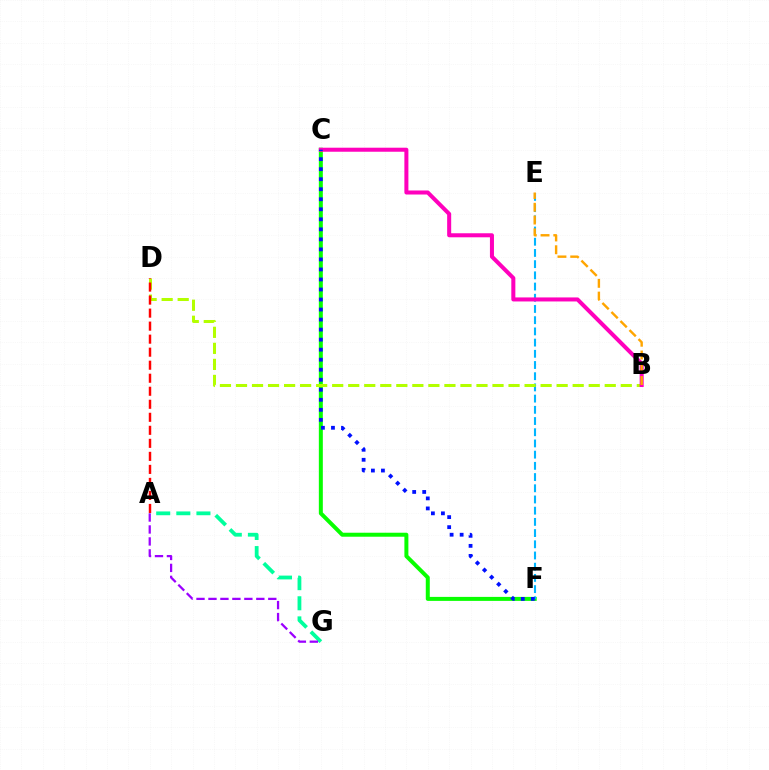{('C', 'F'): [{'color': '#08ff00', 'line_style': 'solid', 'thickness': 2.87}, {'color': '#0010ff', 'line_style': 'dotted', 'thickness': 2.72}], ('E', 'F'): [{'color': '#00b5ff', 'line_style': 'dashed', 'thickness': 1.52}], ('B', 'D'): [{'color': '#b3ff00', 'line_style': 'dashed', 'thickness': 2.18}], ('B', 'C'): [{'color': '#ff00bd', 'line_style': 'solid', 'thickness': 2.9}], ('A', 'G'): [{'color': '#00ff9d', 'line_style': 'dashed', 'thickness': 2.73}, {'color': '#9b00ff', 'line_style': 'dashed', 'thickness': 1.63}], ('B', 'E'): [{'color': '#ffa500', 'line_style': 'dashed', 'thickness': 1.73}], ('A', 'D'): [{'color': '#ff0000', 'line_style': 'dashed', 'thickness': 1.77}]}